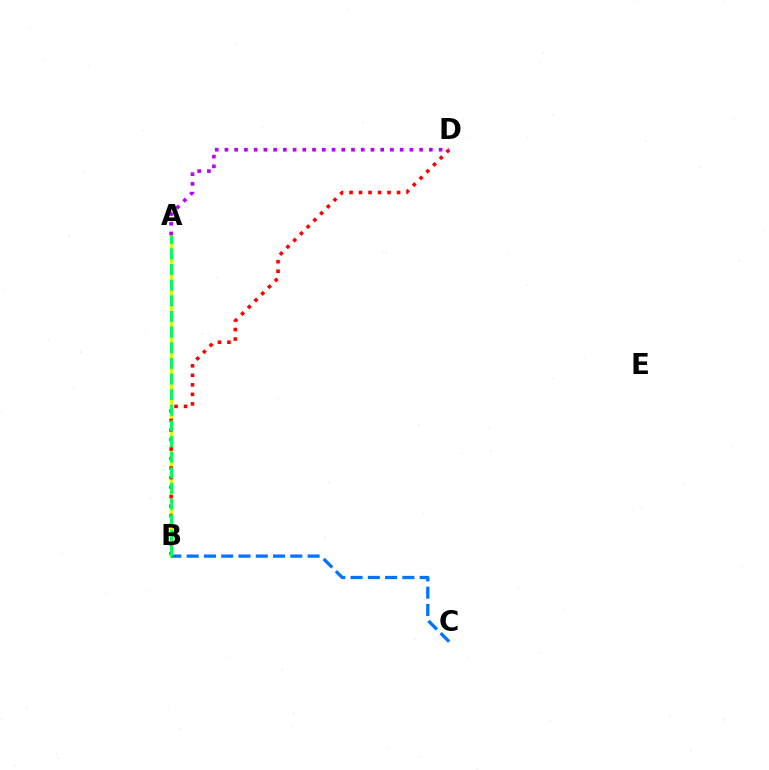{('A', 'B'): [{'color': '#d1ff00', 'line_style': 'solid', 'thickness': 2.24}, {'color': '#00ff5c', 'line_style': 'dashed', 'thickness': 2.12}], ('B', 'D'): [{'color': '#ff0000', 'line_style': 'dotted', 'thickness': 2.58}], ('A', 'D'): [{'color': '#b900ff', 'line_style': 'dotted', 'thickness': 2.64}], ('B', 'C'): [{'color': '#0074ff', 'line_style': 'dashed', 'thickness': 2.35}]}